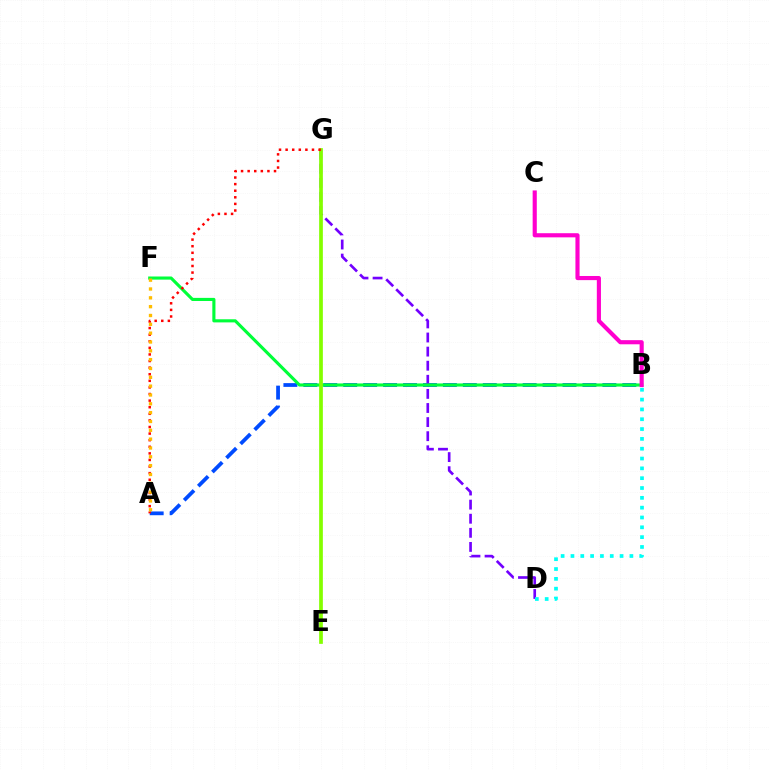{('A', 'B'): [{'color': '#004bff', 'line_style': 'dashed', 'thickness': 2.71}], ('D', 'G'): [{'color': '#7200ff', 'line_style': 'dashed', 'thickness': 1.92}], ('B', 'F'): [{'color': '#00ff39', 'line_style': 'solid', 'thickness': 2.25}], ('B', 'D'): [{'color': '#00fff6', 'line_style': 'dotted', 'thickness': 2.67}], ('B', 'C'): [{'color': '#ff00cf', 'line_style': 'solid', 'thickness': 2.98}], ('E', 'G'): [{'color': '#84ff00', 'line_style': 'solid', 'thickness': 2.68}], ('A', 'G'): [{'color': '#ff0000', 'line_style': 'dotted', 'thickness': 1.79}], ('A', 'F'): [{'color': '#ffbd00', 'line_style': 'dotted', 'thickness': 2.4}]}